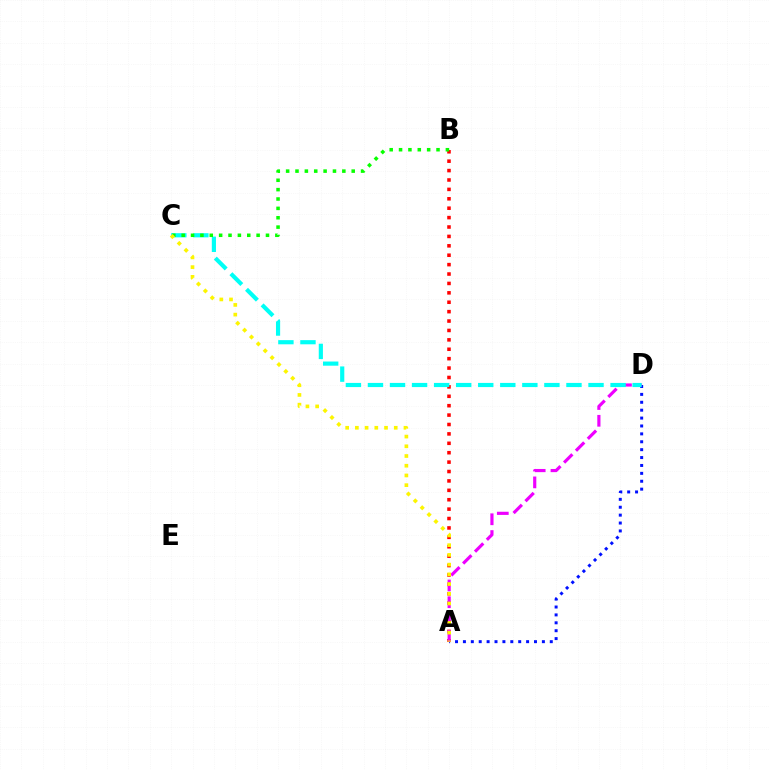{('A', 'B'): [{'color': '#ff0000', 'line_style': 'dotted', 'thickness': 2.56}], ('A', 'D'): [{'color': '#0010ff', 'line_style': 'dotted', 'thickness': 2.15}, {'color': '#ee00ff', 'line_style': 'dashed', 'thickness': 2.28}], ('C', 'D'): [{'color': '#00fff6', 'line_style': 'dashed', 'thickness': 3.0}], ('B', 'C'): [{'color': '#08ff00', 'line_style': 'dotted', 'thickness': 2.55}], ('A', 'C'): [{'color': '#fcf500', 'line_style': 'dotted', 'thickness': 2.64}]}